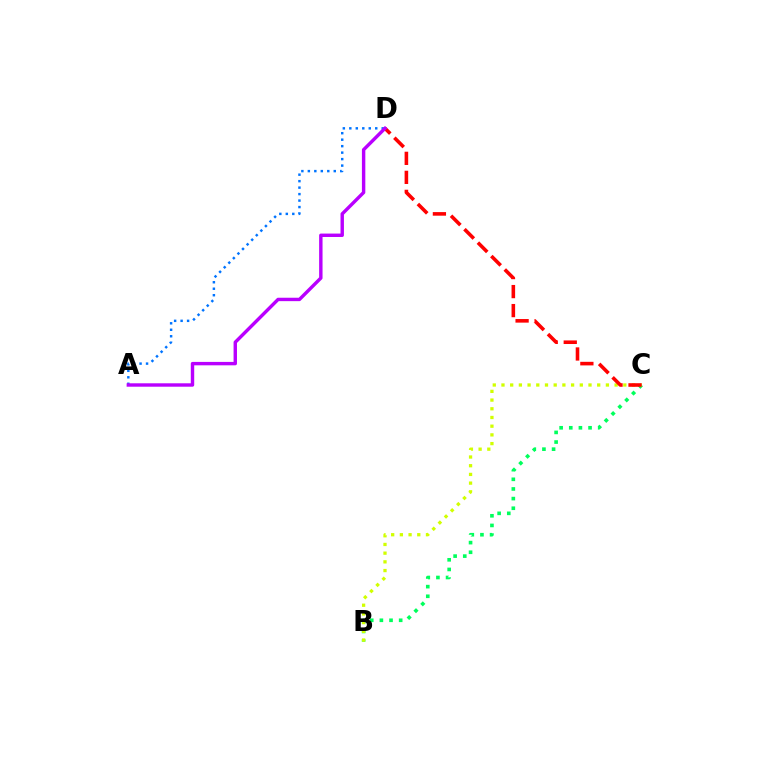{('B', 'C'): [{'color': '#00ff5c', 'line_style': 'dotted', 'thickness': 2.62}, {'color': '#d1ff00', 'line_style': 'dotted', 'thickness': 2.36}], ('A', 'D'): [{'color': '#0074ff', 'line_style': 'dotted', 'thickness': 1.76}, {'color': '#b900ff', 'line_style': 'solid', 'thickness': 2.46}], ('C', 'D'): [{'color': '#ff0000', 'line_style': 'dashed', 'thickness': 2.58}]}